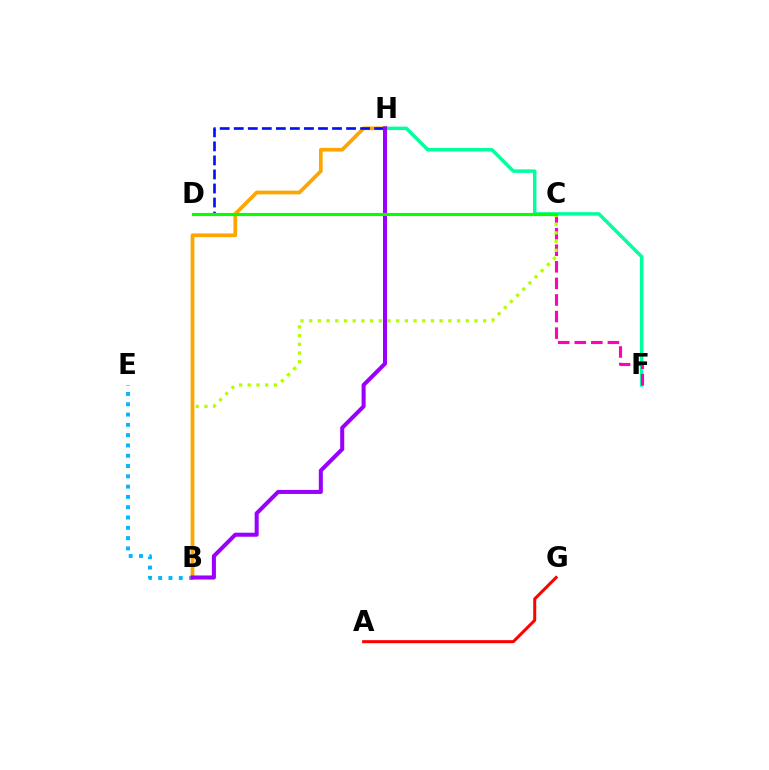{('A', 'G'): [{'color': '#ff0000', 'line_style': 'solid', 'thickness': 2.17}], ('B', 'E'): [{'color': '#00b5ff', 'line_style': 'dotted', 'thickness': 2.8}], ('F', 'H'): [{'color': '#00ff9d', 'line_style': 'solid', 'thickness': 2.49}], ('C', 'F'): [{'color': '#ff00bd', 'line_style': 'dashed', 'thickness': 2.25}], ('B', 'C'): [{'color': '#b3ff00', 'line_style': 'dotted', 'thickness': 2.36}], ('B', 'H'): [{'color': '#ffa500', 'line_style': 'solid', 'thickness': 2.67}, {'color': '#9b00ff', 'line_style': 'solid', 'thickness': 2.91}], ('D', 'H'): [{'color': '#0010ff', 'line_style': 'dashed', 'thickness': 1.91}], ('C', 'D'): [{'color': '#08ff00', 'line_style': 'solid', 'thickness': 2.25}]}